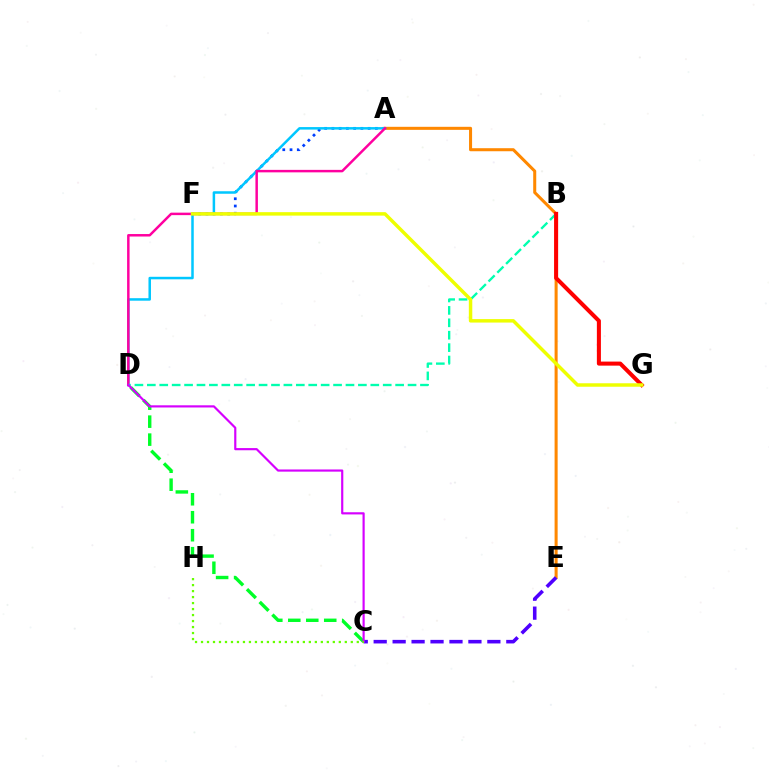{('A', 'F'): [{'color': '#003fff', 'line_style': 'dotted', 'thickness': 1.97}], ('A', 'E'): [{'color': '#ff8800', 'line_style': 'solid', 'thickness': 2.19}], ('C', 'E'): [{'color': '#4f00ff', 'line_style': 'dashed', 'thickness': 2.57}], ('A', 'D'): [{'color': '#00c7ff', 'line_style': 'solid', 'thickness': 1.8}, {'color': '#ff00a0', 'line_style': 'solid', 'thickness': 1.79}], ('C', 'D'): [{'color': '#00ff27', 'line_style': 'dashed', 'thickness': 2.44}, {'color': '#d600ff', 'line_style': 'solid', 'thickness': 1.57}], ('B', 'D'): [{'color': '#00ffaf', 'line_style': 'dashed', 'thickness': 1.69}], ('B', 'G'): [{'color': '#ff0000', 'line_style': 'solid', 'thickness': 2.91}], ('F', 'G'): [{'color': '#eeff00', 'line_style': 'solid', 'thickness': 2.5}], ('C', 'H'): [{'color': '#66ff00', 'line_style': 'dotted', 'thickness': 1.63}]}